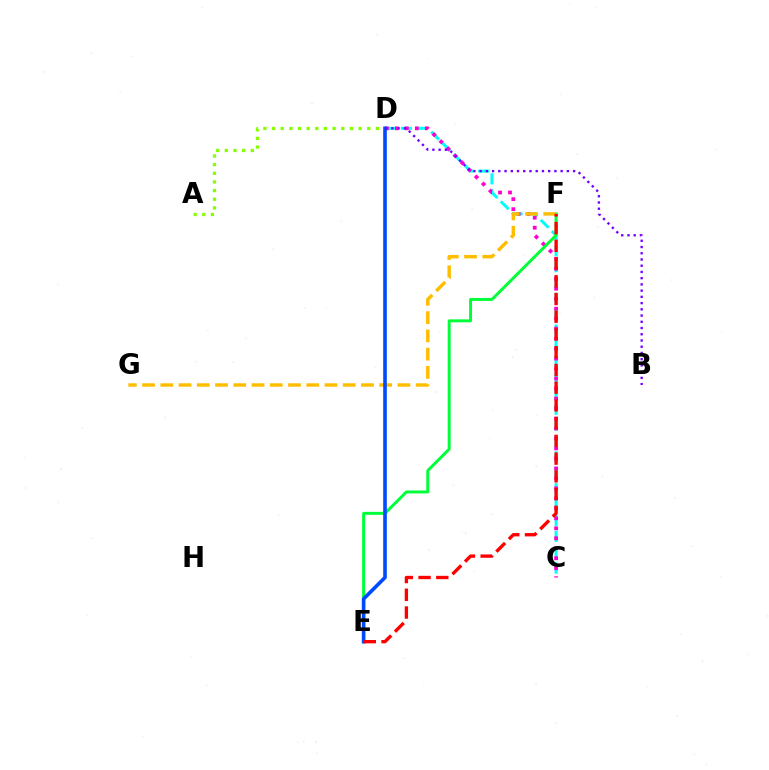{('A', 'D'): [{'color': '#84ff00', 'line_style': 'dotted', 'thickness': 2.35}], ('C', 'D'): [{'color': '#00fff6', 'line_style': 'dashed', 'thickness': 2.15}, {'color': '#ff00cf', 'line_style': 'dotted', 'thickness': 2.71}], ('E', 'F'): [{'color': '#00ff39', 'line_style': 'solid', 'thickness': 2.13}, {'color': '#ff0000', 'line_style': 'dashed', 'thickness': 2.41}], ('F', 'G'): [{'color': '#ffbd00', 'line_style': 'dashed', 'thickness': 2.48}], ('D', 'E'): [{'color': '#004bff', 'line_style': 'solid', 'thickness': 2.61}], ('B', 'D'): [{'color': '#7200ff', 'line_style': 'dotted', 'thickness': 1.69}]}